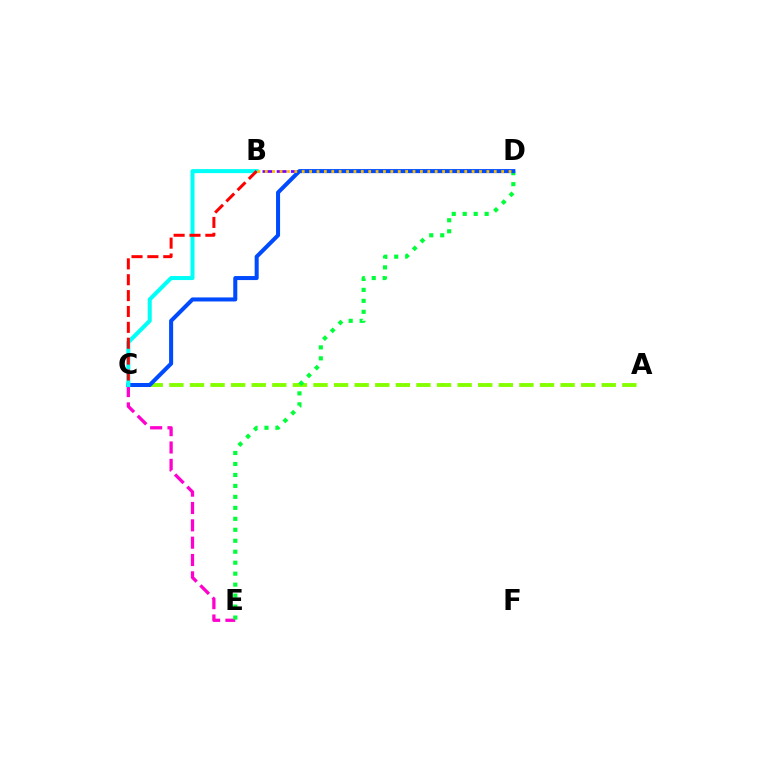{('C', 'E'): [{'color': '#ff00cf', 'line_style': 'dashed', 'thickness': 2.36}], ('A', 'C'): [{'color': '#84ff00', 'line_style': 'dashed', 'thickness': 2.8}], ('D', 'E'): [{'color': '#00ff39', 'line_style': 'dotted', 'thickness': 2.98}], ('B', 'D'): [{'color': '#7200ff', 'line_style': 'dashed', 'thickness': 1.93}, {'color': '#ffbd00', 'line_style': 'dotted', 'thickness': 2.01}], ('C', 'D'): [{'color': '#004bff', 'line_style': 'solid', 'thickness': 2.9}], ('B', 'C'): [{'color': '#00fff6', 'line_style': 'solid', 'thickness': 2.91}, {'color': '#ff0000', 'line_style': 'dashed', 'thickness': 2.16}]}